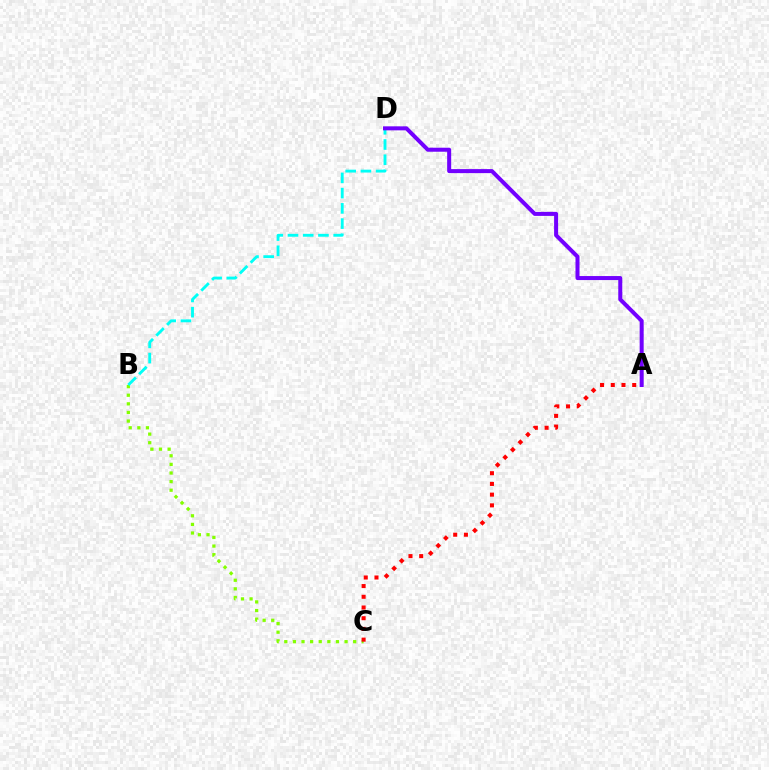{('B', 'C'): [{'color': '#84ff00', 'line_style': 'dotted', 'thickness': 2.34}], ('A', 'C'): [{'color': '#ff0000', 'line_style': 'dotted', 'thickness': 2.91}], ('B', 'D'): [{'color': '#00fff6', 'line_style': 'dashed', 'thickness': 2.07}], ('A', 'D'): [{'color': '#7200ff', 'line_style': 'solid', 'thickness': 2.89}]}